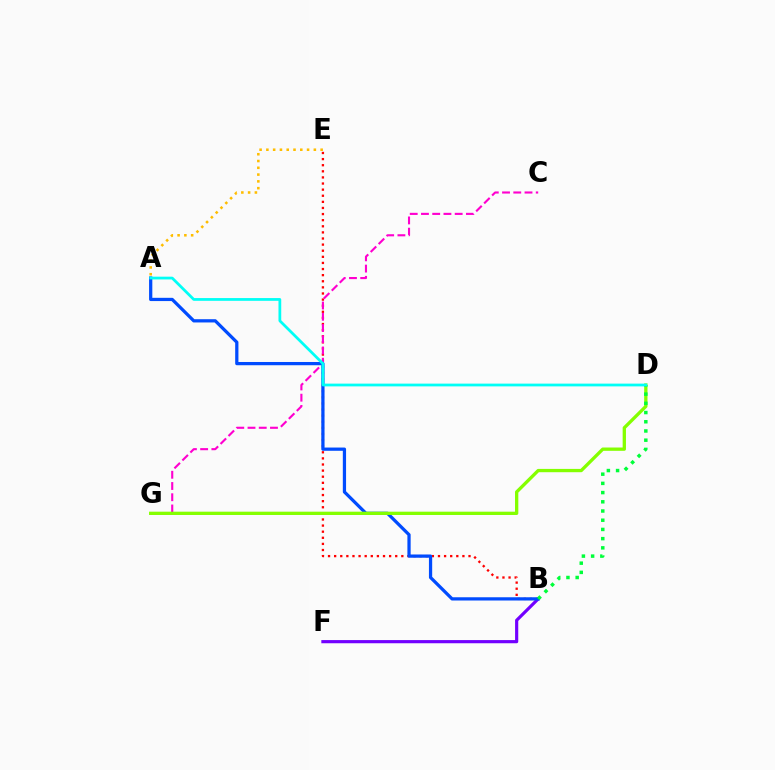{('A', 'E'): [{'color': '#ffbd00', 'line_style': 'dotted', 'thickness': 1.84}], ('B', 'E'): [{'color': '#ff0000', 'line_style': 'dotted', 'thickness': 1.66}], ('C', 'G'): [{'color': '#ff00cf', 'line_style': 'dashed', 'thickness': 1.53}], ('B', 'F'): [{'color': '#7200ff', 'line_style': 'solid', 'thickness': 2.28}], ('A', 'B'): [{'color': '#004bff', 'line_style': 'solid', 'thickness': 2.34}], ('D', 'G'): [{'color': '#84ff00', 'line_style': 'solid', 'thickness': 2.38}], ('B', 'D'): [{'color': '#00ff39', 'line_style': 'dotted', 'thickness': 2.5}], ('A', 'D'): [{'color': '#00fff6', 'line_style': 'solid', 'thickness': 1.98}]}